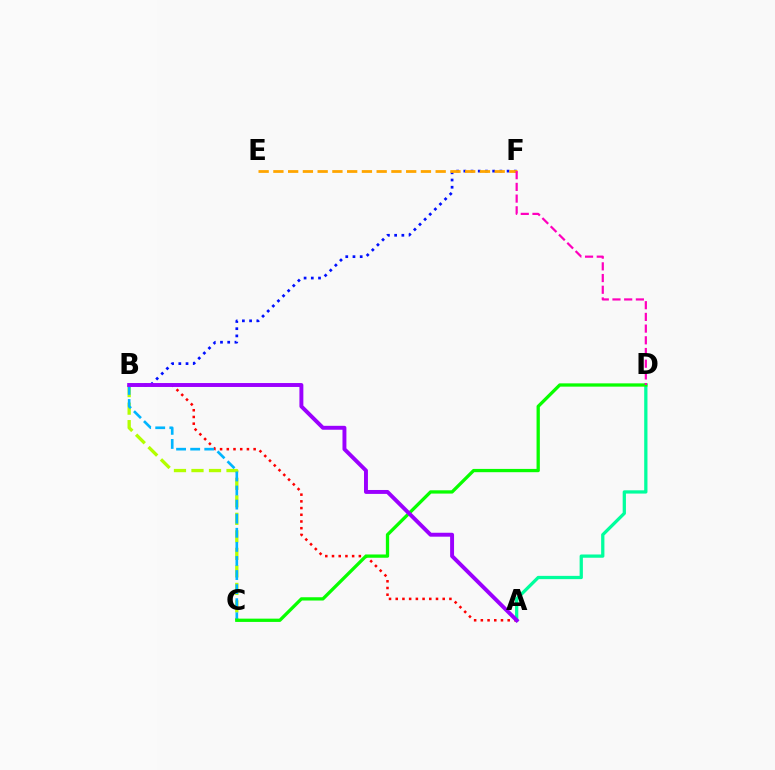{('A', 'D'): [{'color': '#00ff9d', 'line_style': 'solid', 'thickness': 2.35}], ('B', 'F'): [{'color': '#0010ff', 'line_style': 'dotted', 'thickness': 1.96}], ('B', 'C'): [{'color': '#b3ff00', 'line_style': 'dashed', 'thickness': 2.38}, {'color': '#00b5ff', 'line_style': 'dashed', 'thickness': 1.91}], ('A', 'B'): [{'color': '#ff0000', 'line_style': 'dotted', 'thickness': 1.82}, {'color': '#9b00ff', 'line_style': 'solid', 'thickness': 2.83}], ('C', 'D'): [{'color': '#08ff00', 'line_style': 'solid', 'thickness': 2.36}], ('E', 'F'): [{'color': '#ffa500', 'line_style': 'dashed', 'thickness': 2.0}], ('D', 'F'): [{'color': '#ff00bd', 'line_style': 'dashed', 'thickness': 1.59}]}